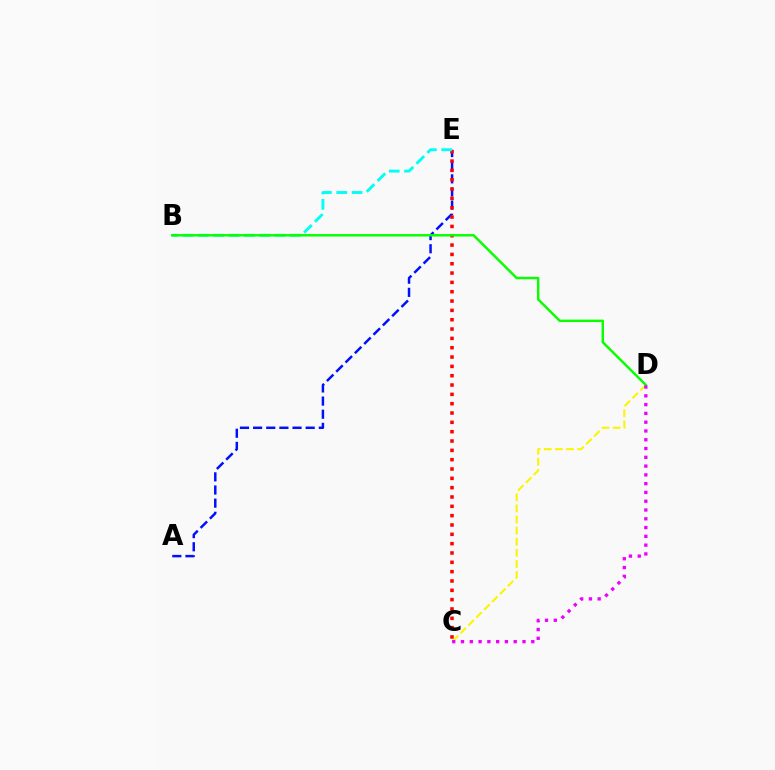{('A', 'E'): [{'color': '#0010ff', 'line_style': 'dashed', 'thickness': 1.79}], ('C', 'E'): [{'color': '#ff0000', 'line_style': 'dotted', 'thickness': 2.54}], ('C', 'D'): [{'color': '#fcf500', 'line_style': 'dashed', 'thickness': 1.51}, {'color': '#ee00ff', 'line_style': 'dotted', 'thickness': 2.39}], ('B', 'E'): [{'color': '#00fff6', 'line_style': 'dashed', 'thickness': 2.08}], ('B', 'D'): [{'color': '#08ff00', 'line_style': 'solid', 'thickness': 1.76}]}